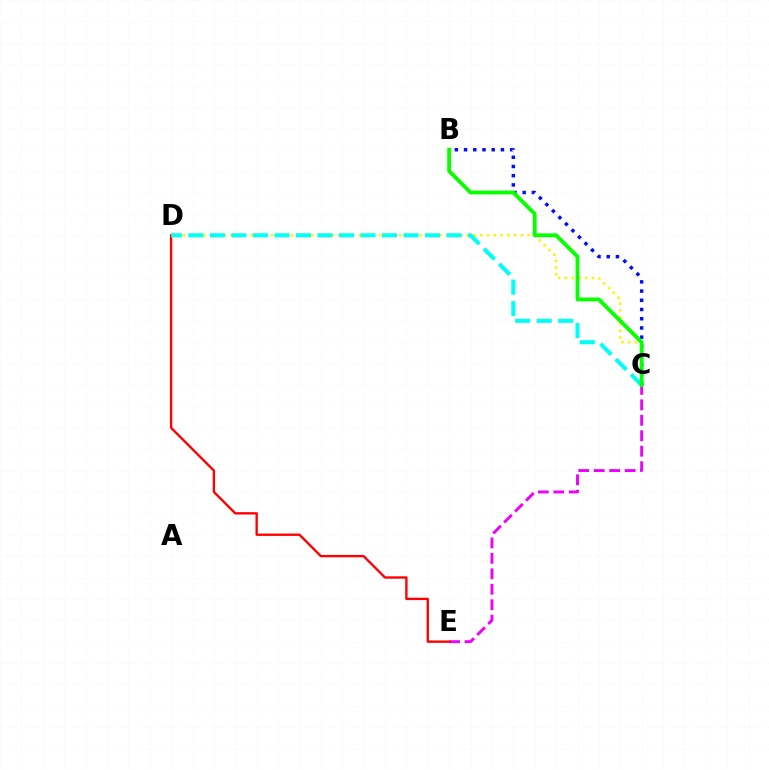{('B', 'C'): [{'color': '#0010ff', 'line_style': 'dotted', 'thickness': 2.5}, {'color': '#08ff00', 'line_style': 'solid', 'thickness': 2.78}], ('C', 'E'): [{'color': '#ee00ff', 'line_style': 'dashed', 'thickness': 2.1}], ('D', 'E'): [{'color': '#ff0000', 'line_style': 'solid', 'thickness': 1.7}], ('C', 'D'): [{'color': '#fcf500', 'line_style': 'dotted', 'thickness': 1.84}, {'color': '#00fff6', 'line_style': 'dashed', 'thickness': 2.92}]}